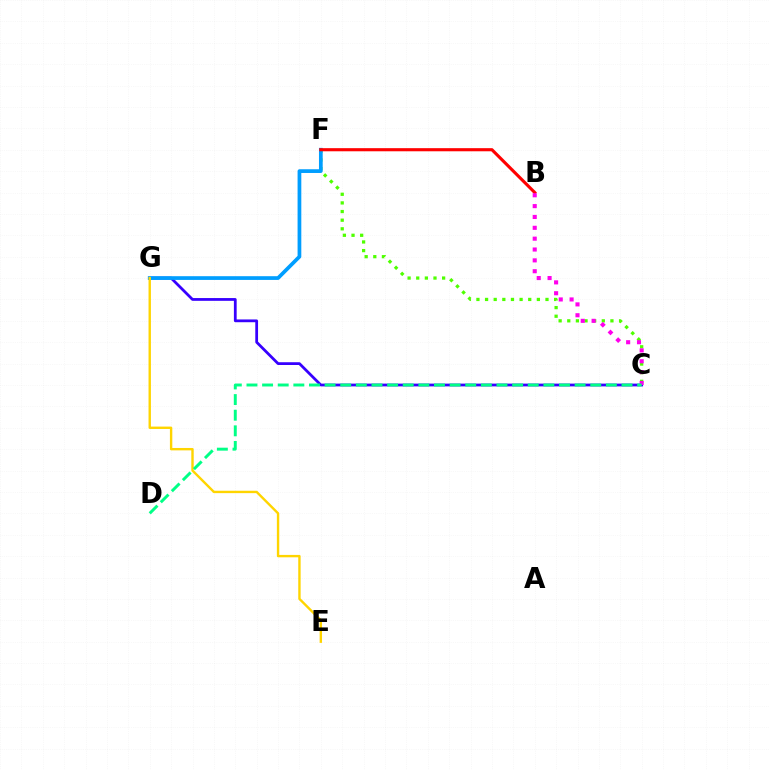{('C', 'F'): [{'color': '#4fff00', 'line_style': 'dotted', 'thickness': 2.35}], ('C', 'G'): [{'color': '#3700ff', 'line_style': 'solid', 'thickness': 2.0}], ('F', 'G'): [{'color': '#009eff', 'line_style': 'solid', 'thickness': 2.69}], ('B', 'F'): [{'color': '#ff0000', 'line_style': 'solid', 'thickness': 2.24}], ('B', 'C'): [{'color': '#ff00ed', 'line_style': 'dotted', 'thickness': 2.95}], ('E', 'G'): [{'color': '#ffd500', 'line_style': 'solid', 'thickness': 1.72}], ('C', 'D'): [{'color': '#00ff86', 'line_style': 'dashed', 'thickness': 2.12}]}